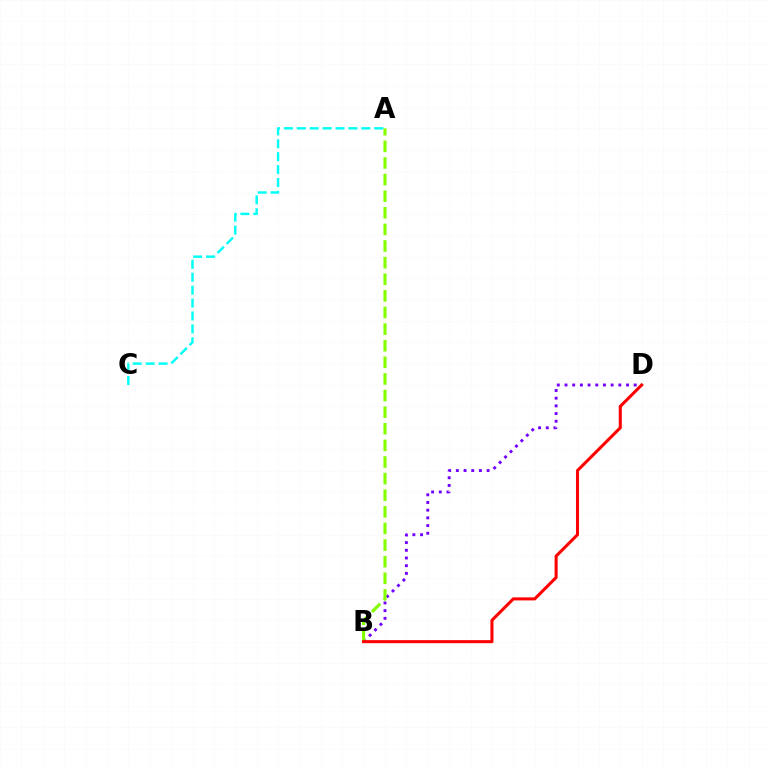{('A', 'C'): [{'color': '#00fff6', 'line_style': 'dashed', 'thickness': 1.75}], ('B', 'D'): [{'color': '#7200ff', 'line_style': 'dotted', 'thickness': 2.09}, {'color': '#ff0000', 'line_style': 'solid', 'thickness': 2.19}], ('A', 'B'): [{'color': '#84ff00', 'line_style': 'dashed', 'thickness': 2.26}]}